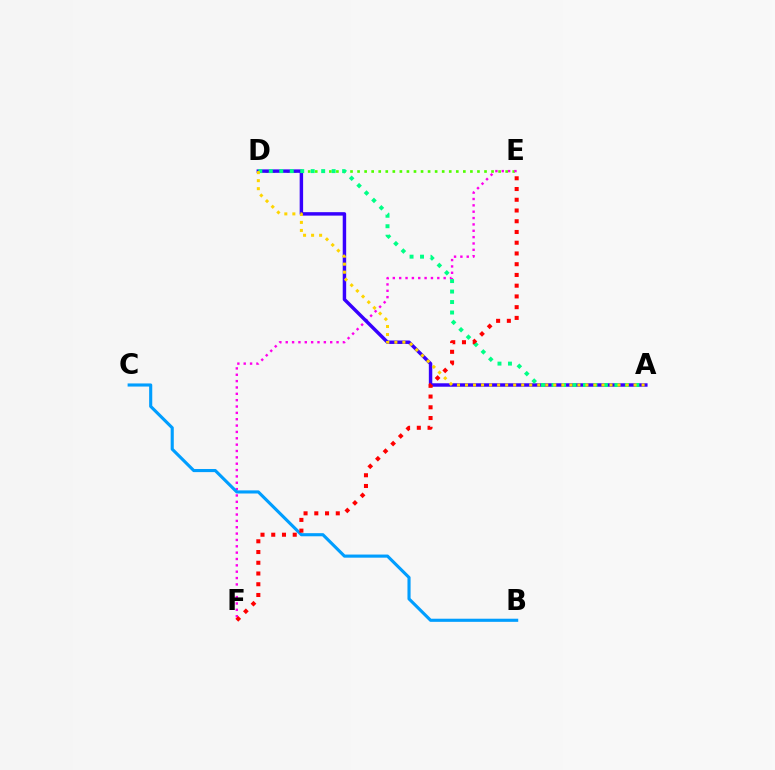{('D', 'E'): [{'color': '#4fff00', 'line_style': 'dotted', 'thickness': 1.92}], ('E', 'F'): [{'color': '#ff00ed', 'line_style': 'dotted', 'thickness': 1.73}, {'color': '#ff0000', 'line_style': 'dotted', 'thickness': 2.92}], ('A', 'D'): [{'color': '#3700ff', 'line_style': 'solid', 'thickness': 2.48}, {'color': '#00ff86', 'line_style': 'dotted', 'thickness': 2.85}, {'color': '#ffd500', 'line_style': 'dotted', 'thickness': 2.18}], ('B', 'C'): [{'color': '#009eff', 'line_style': 'solid', 'thickness': 2.25}]}